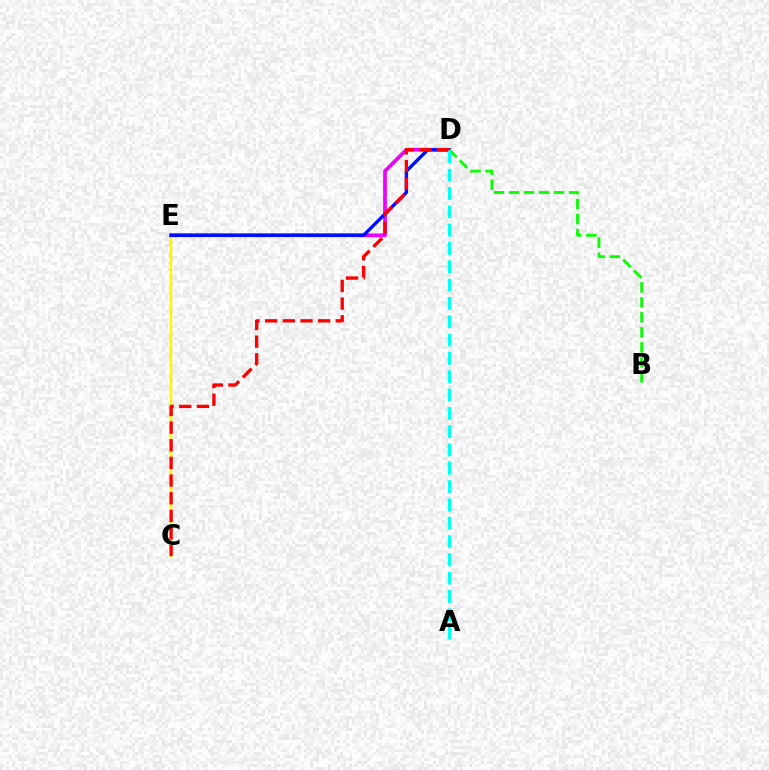{('C', 'E'): [{'color': '#fcf500', 'line_style': 'solid', 'thickness': 1.77}], ('D', 'E'): [{'color': '#ee00ff', 'line_style': 'solid', 'thickness': 2.68}, {'color': '#0010ff', 'line_style': 'solid', 'thickness': 2.41}], ('B', 'D'): [{'color': '#08ff00', 'line_style': 'dashed', 'thickness': 2.04}], ('C', 'D'): [{'color': '#ff0000', 'line_style': 'dashed', 'thickness': 2.4}], ('A', 'D'): [{'color': '#00fff6', 'line_style': 'dashed', 'thickness': 2.49}]}